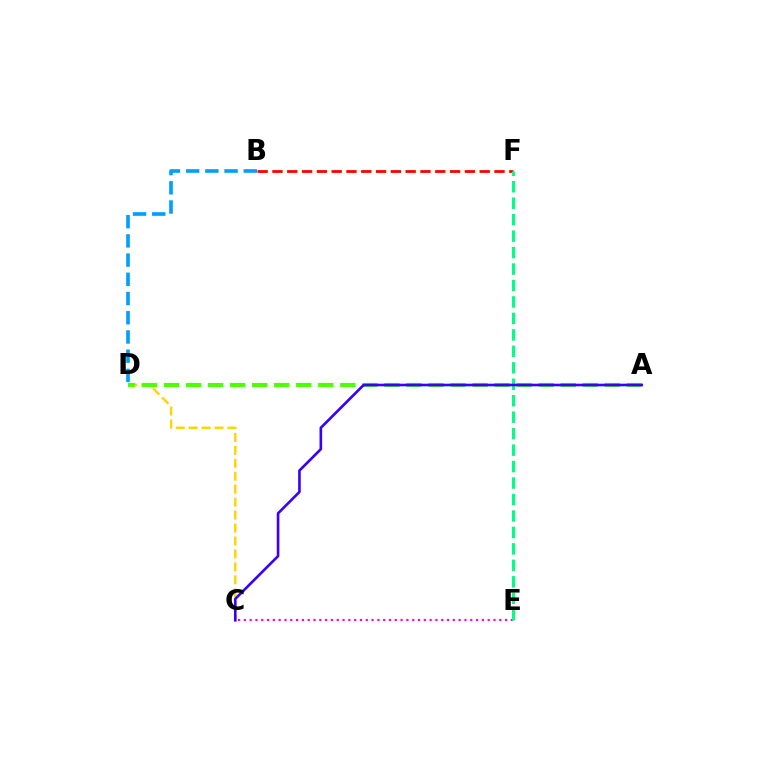{('C', 'D'): [{'color': '#ffd500', 'line_style': 'dashed', 'thickness': 1.76}], ('B', 'D'): [{'color': '#009eff', 'line_style': 'dashed', 'thickness': 2.61}], ('B', 'F'): [{'color': '#ff0000', 'line_style': 'dashed', 'thickness': 2.01}], ('A', 'D'): [{'color': '#4fff00', 'line_style': 'dashed', 'thickness': 2.99}], ('C', 'E'): [{'color': '#ff00ed', 'line_style': 'dotted', 'thickness': 1.58}], ('E', 'F'): [{'color': '#00ff86', 'line_style': 'dashed', 'thickness': 2.24}], ('A', 'C'): [{'color': '#3700ff', 'line_style': 'solid', 'thickness': 1.89}]}